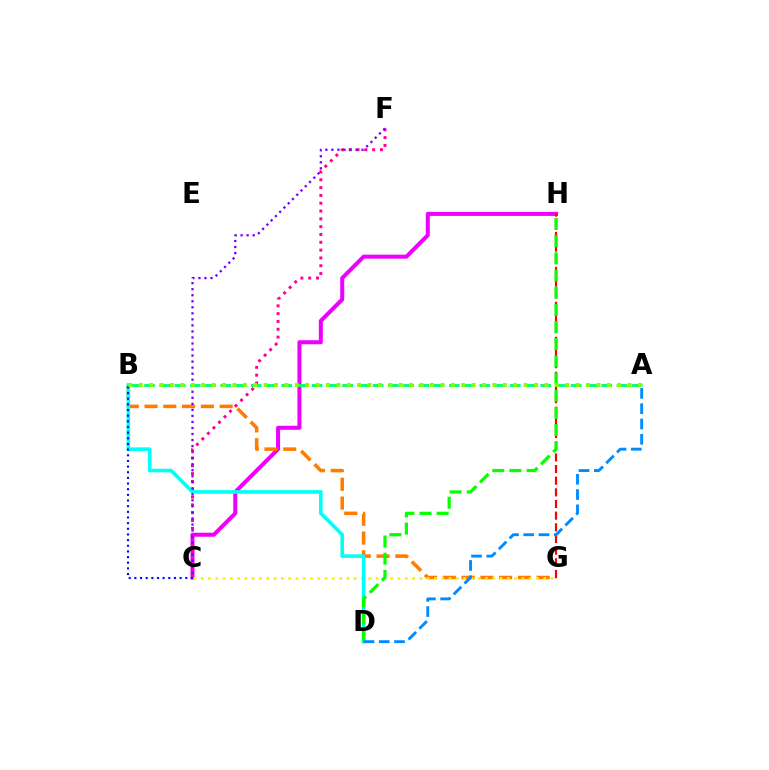{('C', 'H'): [{'color': '#ee00ff', 'line_style': 'solid', 'thickness': 2.89}], ('B', 'G'): [{'color': '#ff7c00', 'line_style': 'dashed', 'thickness': 2.55}], ('C', 'F'): [{'color': '#ff0094', 'line_style': 'dotted', 'thickness': 2.12}, {'color': '#7200ff', 'line_style': 'dotted', 'thickness': 1.64}], ('G', 'H'): [{'color': '#ff0000', 'line_style': 'dashed', 'thickness': 1.58}], ('C', 'G'): [{'color': '#fcf500', 'line_style': 'dotted', 'thickness': 1.98}], ('B', 'D'): [{'color': '#00fff6', 'line_style': 'solid', 'thickness': 2.6}], ('B', 'C'): [{'color': '#0010ff', 'line_style': 'dotted', 'thickness': 1.54}], ('D', 'H'): [{'color': '#08ff00', 'line_style': 'dashed', 'thickness': 2.33}], ('A', 'B'): [{'color': '#00ff74', 'line_style': 'dashed', 'thickness': 2.07}, {'color': '#84ff00', 'line_style': 'dotted', 'thickness': 2.83}], ('A', 'D'): [{'color': '#008cff', 'line_style': 'dashed', 'thickness': 2.08}]}